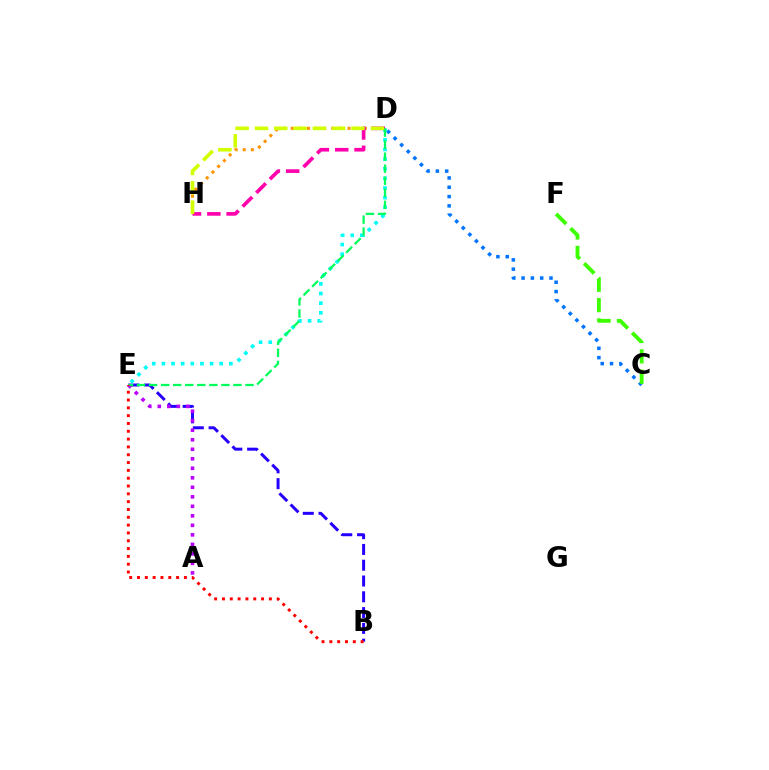{('D', 'H'): [{'color': '#ff9400', 'line_style': 'dotted', 'thickness': 2.21}, {'color': '#ff00ac', 'line_style': 'dashed', 'thickness': 2.62}, {'color': '#d1ff00', 'line_style': 'dashed', 'thickness': 2.62}], ('B', 'E'): [{'color': '#2500ff', 'line_style': 'dashed', 'thickness': 2.14}, {'color': '#ff0000', 'line_style': 'dotted', 'thickness': 2.12}], ('C', 'D'): [{'color': '#0074ff', 'line_style': 'dotted', 'thickness': 2.53}], ('D', 'E'): [{'color': '#00fff6', 'line_style': 'dotted', 'thickness': 2.62}, {'color': '#00ff5c', 'line_style': 'dashed', 'thickness': 1.64}], ('A', 'E'): [{'color': '#b900ff', 'line_style': 'dotted', 'thickness': 2.58}], ('C', 'F'): [{'color': '#3dff00', 'line_style': 'dashed', 'thickness': 2.77}]}